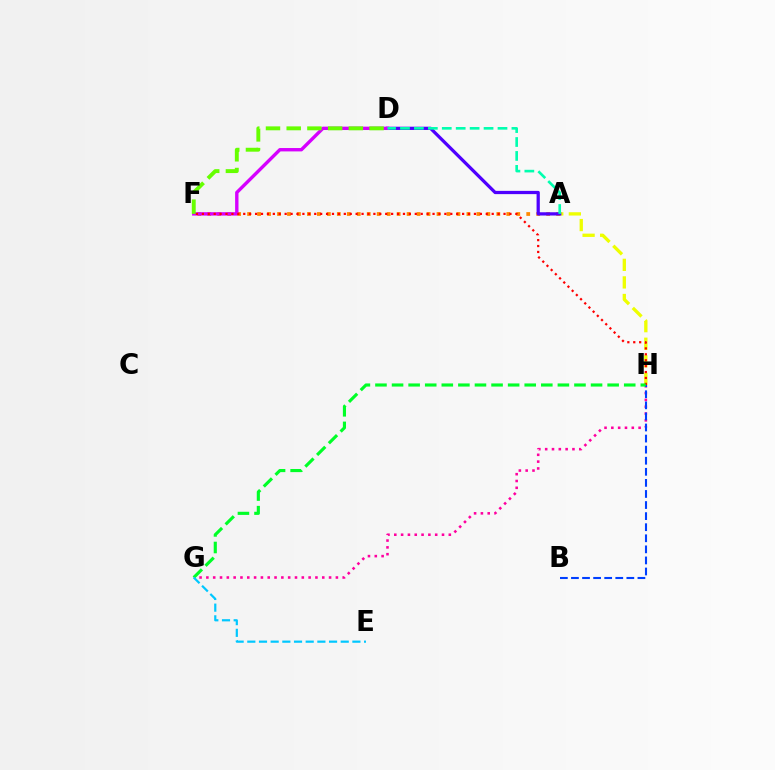{('G', 'H'): [{'color': '#ff00a0', 'line_style': 'dotted', 'thickness': 1.85}, {'color': '#00ff27', 'line_style': 'dashed', 'thickness': 2.25}], ('A', 'F'): [{'color': '#ff8800', 'line_style': 'dotted', 'thickness': 2.71}], ('B', 'H'): [{'color': '#003fff', 'line_style': 'dashed', 'thickness': 1.5}], ('A', 'H'): [{'color': '#eeff00', 'line_style': 'dashed', 'thickness': 2.39}], ('A', 'D'): [{'color': '#4f00ff', 'line_style': 'solid', 'thickness': 2.34}, {'color': '#00ffaf', 'line_style': 'dashed', 'thickness': 1.89}], ('D', 'F'): [{'color': '#d600ff', 'line_style': 'solid', 'thickness': 2.43}, {'color': '#66ff00', 'line_style': 'dashed', 'thickness': 2.81}], ('F', 'H'): [{'color': '#ff0000', 'line_style': 'dotted', 'thickness': 1.61}], ('E', 'G'): [{'color': '#00c7ff', 'line_style': 'dashed', 'thickness': 1.59}]}